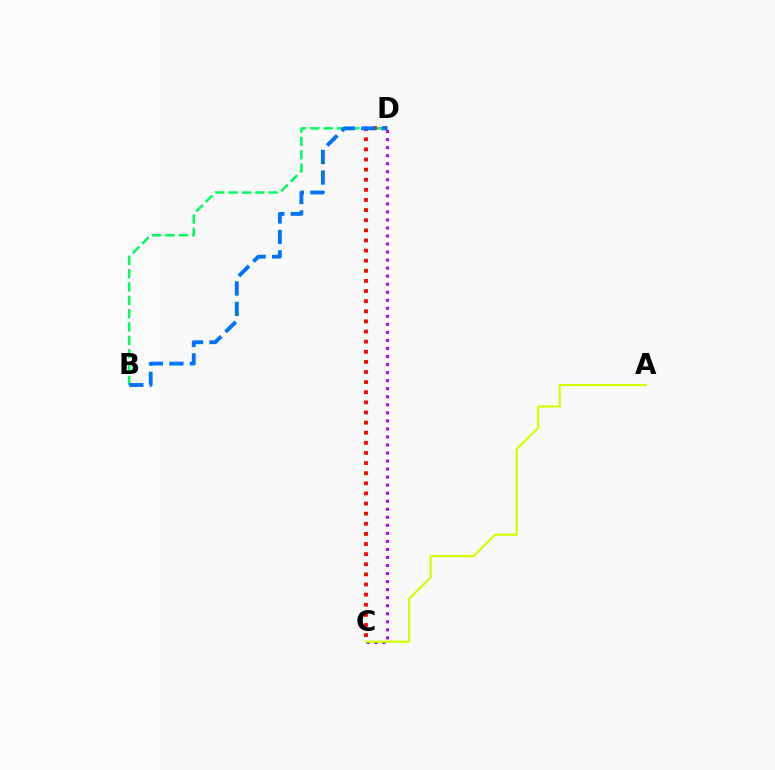{('C', 'D'): [{'color': '#b900ff', 'line_style': 'dotted', 'thickness': 2.18}, {'color': '#ff0000', 'line_style': 'dotted', 'thickness': 2.75}], ('B', 'D'): [{'color': '#00ff5c', 'line_style': 'dashed', 'thickness': 1.81}, {'color': '#0074ff', 'line_style': 'dashed', 'thickness': 2.78}], ('A', 'C'): [{'color': '#d1ff00', 'line_style': 'solid', 'thickness': 1.56}]}